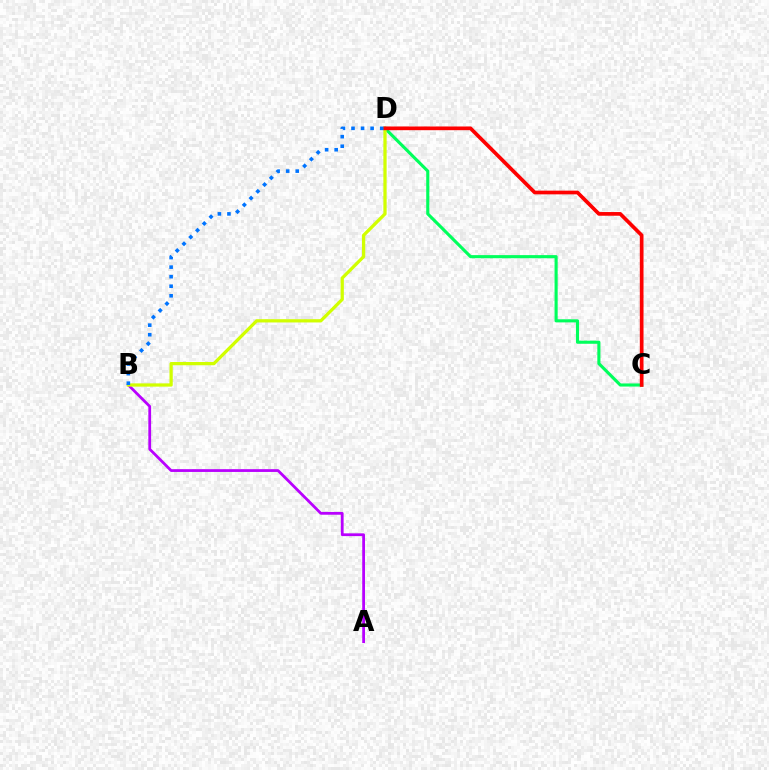{('C', 'D'): [{'color': '#00ff5c', 'line_style': 'solid', 'thickness': 2.24}, {'color': '#ff0000', 'line_style': 'solid', 'thickness': 2.66}], ('A', 'B'): [{'color': '#b900ff', 'line_style': 'solid', 'thickness': 1.99}], ('B', 'D'): [{'color': '#d1ff00', 'line_style': 'solid', 'thickness': 2.35}, {'color': '#0074ff', 'line_style': 'dotted', 'thickness': 2.6}]}